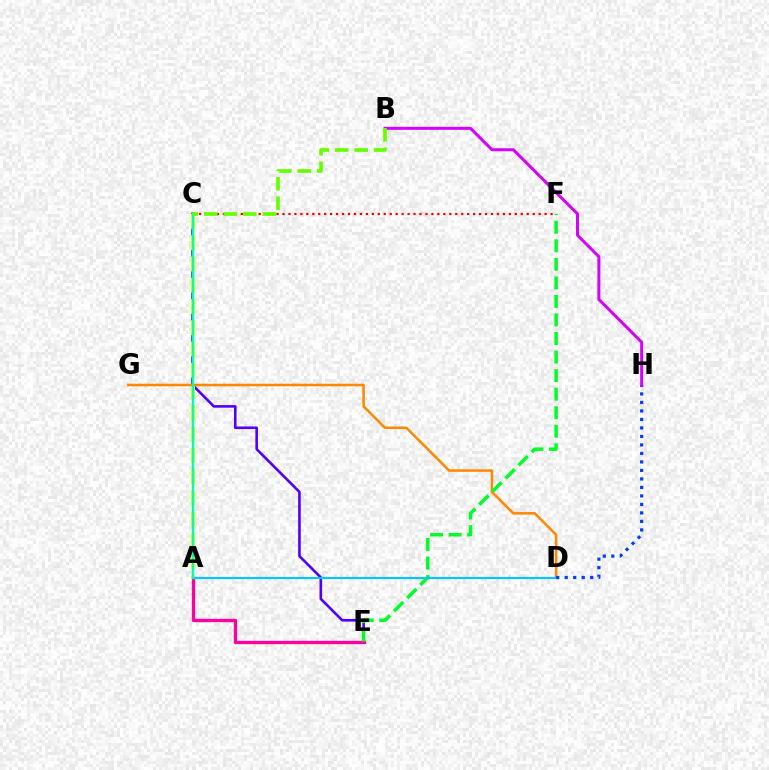{('C', 'E'): [{'color': '#4f00ff', 'line_style': 'solid', 'thickness': 1.88}], ('A', 'C'): [{'color': '#eeff00', 'line_style': 'dashed', 'thickness': 2.89}, {'color': '#00ffaf', 'line_style': 'solid', 'thickness': 1.75}], ('A', 'E'): [{'color': '#ff00a0', 'line_style': 'solid', 'thickness': 2.39}], ('D', 'G'): [{'color': '#ff8800', 'line_style': 'solid', 'thickness': 1.83}], ('C', 'F'): [{'color': '#ff0000', 'line_style': 'dotted', 'thickness': 1.62}], ('E', 'F'): [{'color': '#00ff27', 'line_style': 'dashed', 'thickness': 2.52}], ('A', 'D'): [{'color': '#00c7ff', 'line_style': 'solid', 'thickness': 1.56}], ('D', 'H'): [{'color': '#003fff', 'line_style': 'dotted', 'thickness': 2.31}], ('B', 'H'): [{'color': '#d600ff', 'line_style': 'solid', 'thickness': 2.16}], ('B', 'C'): [{'color': '#66ff00', 'line_style': 'dashed', 'thickness': 2.65}]}